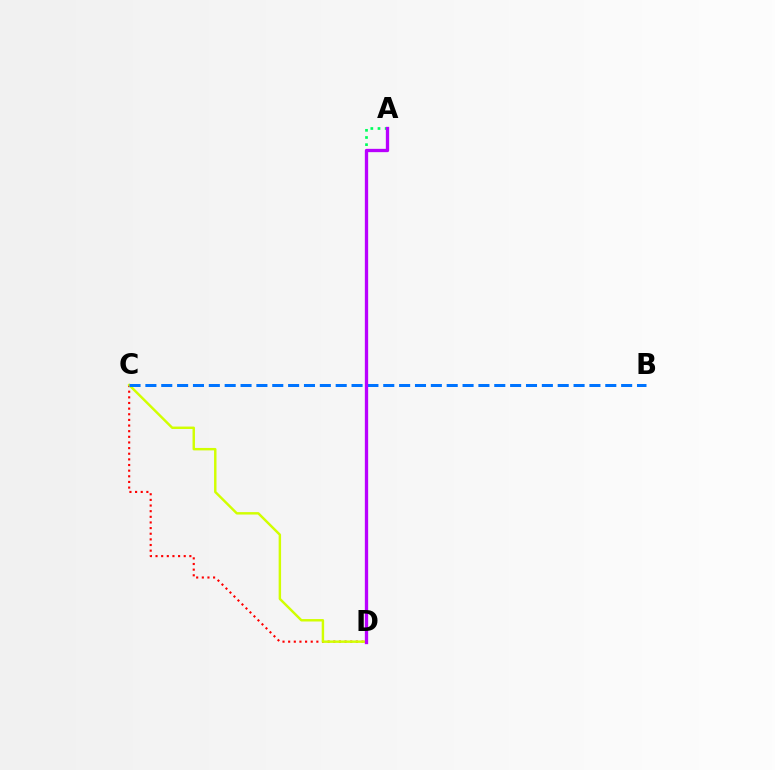{('C', 'D'): [{'color': '#ff0000', 'line_style': 'dotted', 'thickness': 1.53}, {'color': '#d1ff00', 'line_style': 'solid', 'thickness': 1.76}], ('A', 'D'): [{'color': '#00ff5c', 'line_style': 'dotted', 'thickness': 1.95}, {'color': '#b900ff', 'line_style': 'solid', 'thickness': 2.38}], ('B', 'C'): [{'color': '#0074ff', 'line_style': 'dashed', 'thickness': 2.15}]}